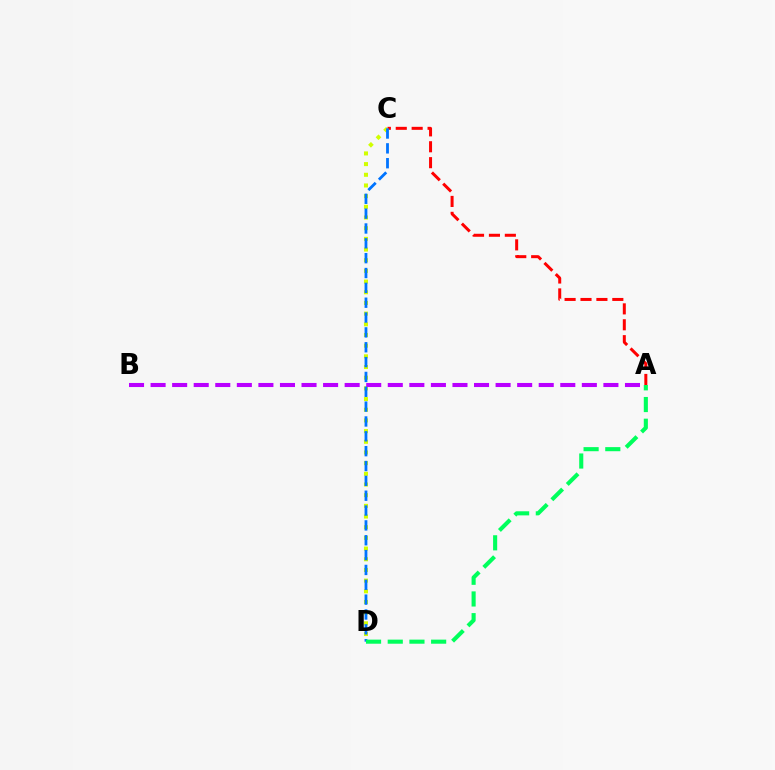{('A', 'C'): [{'color': '#ff0000', 'line_style': 'dashed', 'thickness': 2.16}], ('C', 'D'): [{'color': '#d1ff00', 'line_style': 'dotted', 'thickness': 2.9}, {'color': '#0074ff', 'line_style': 'dashed', 'thickness': 2.02}], ('A', 'B'): [{'color': '#b900ff', 'line_style': 'dashed', 'thickness': 2.93}], ('A', 'D'): [{'color': '#00ff5c', 'line_style': 'dashed', 'thickness': 2.95}]}